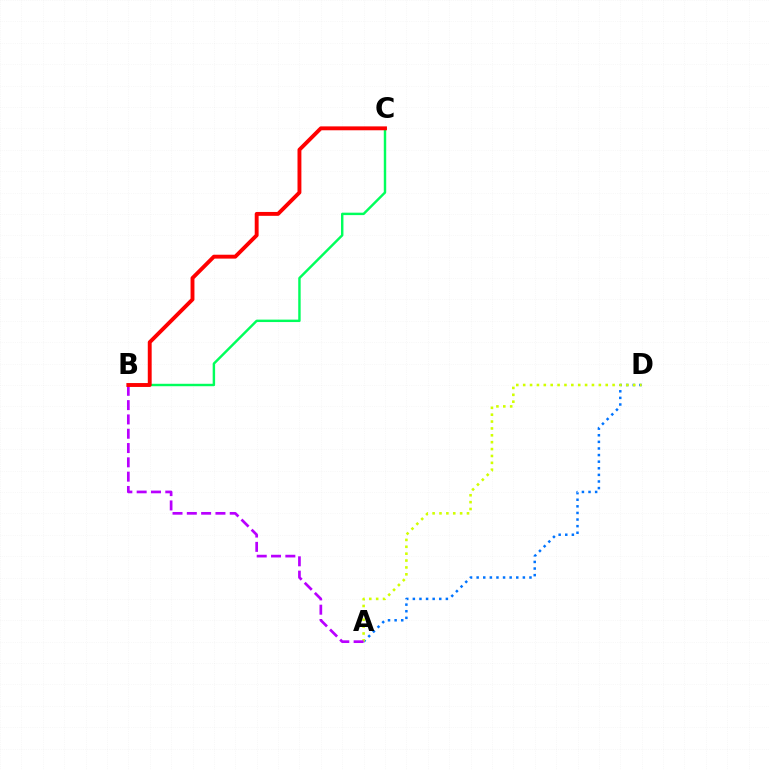{('A', 'D'): [{'color': '#0074ff', 'line_style': 'dotted', 'thickness': 1.79}, {'color': '#d1ff00', 'line_style': 'dotted', 'thickness': 1.87}], ('B', 'C'): [{'color': '#00ff5c', 'line_style': 'solid', 'thickness': 1.75}, {'color': '#ff0000', 'line_style': 'solid', 'thickness': 2.8}], ('A', 'B'): [{'color': '#b900ff', 'line_style': 'dashed', 'thickness': 1.94}]}